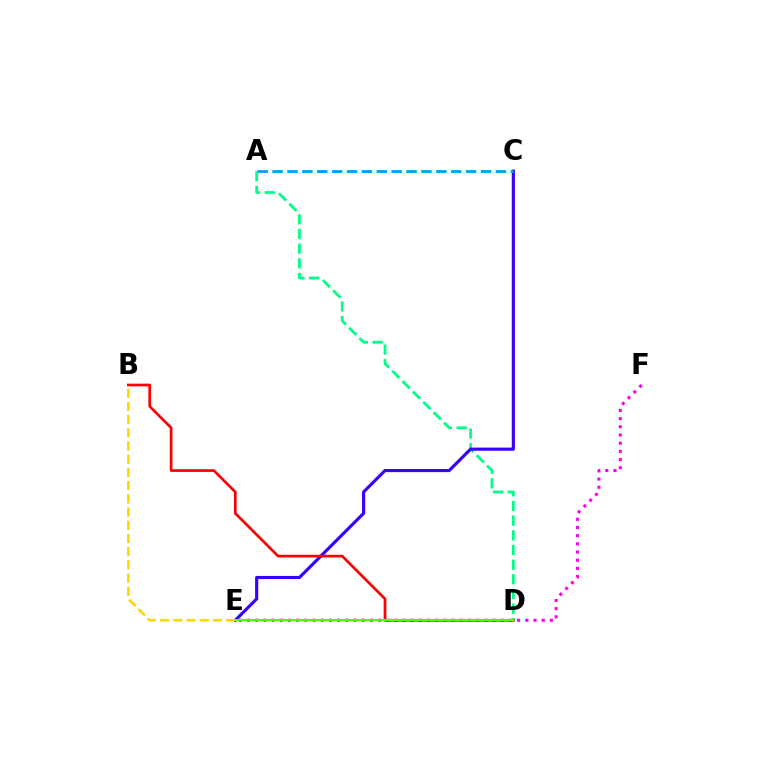{('A', 'D'): [{'color': '#00ff86', 'line_style': 'dashed', 'thickness': 1.99}], ('E', 'F'): [{'color': '#ff00ed', 'line_style': 'dotted', 'thickness': 2.22}], ('C', 'E'): [{'color': '#3700ff', 'line_style': 'solid', 'thickness': 2.26}], ('B', 'D'): [{'color': '#ff0000', 'line_style': 'solid', 'thickness': 1.94}], ('A', 'C'): [{'color': '#009eff', 'line_style': 'dashed', 'thickness': 2.02}], ('D', 'E'): [{'color': '#4fff00', 'line_style': 'solid', 'thickness': 1.52}], ('B', 'E'): [{'color': '#ffd500', 'line_style': 'dashed', 'thickness': 1.79}]}